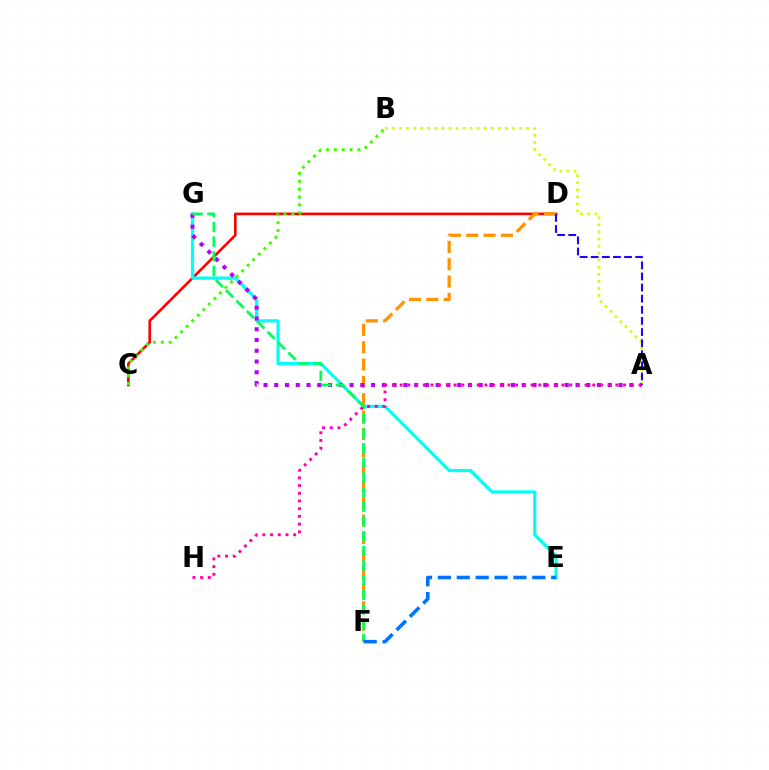{('C', 'D'): [{'color': '#ff0000', 'line_style': 'solid', 'thickness': 1.89}], ('D', 'F'): [{'color': '#ff9400', 'line_style': 'dashed', 'thickness': 2.36}], ('A', 'B'): [{'color': '#d1ff00', 'line_style': 'dotted', 'thickness': 1.92}], ('E', 'G'): [{'color': '#00fff6', 'line_style': 'solid', 'thickness': 2.29}], ('A', 'G'): [{'color': '#b900ff', 'line_style': 'dotted', 'thickness': 2.92}], ('F', 'G'): [{'color': '#00ff5c', 'line_style': 'dashed', 'thickness': 1.99}], ('A', 'H'): [{'color': '#ff00ac', 'line_style': 'dotted', 'thickness': 2.09}], ('E', 'F'): [{'color': '#0074ff', 'line_style': 'dashed', 'thickness': 2.57}], ('B', 'C'): [{'color': '#3dff00', 'line_style': 'dotted', 'thickness': 2.13}], ('A', 'D'): [{'color': '#2500ff', 'line_style': 'dashed', 'thickness': 1.51}]}